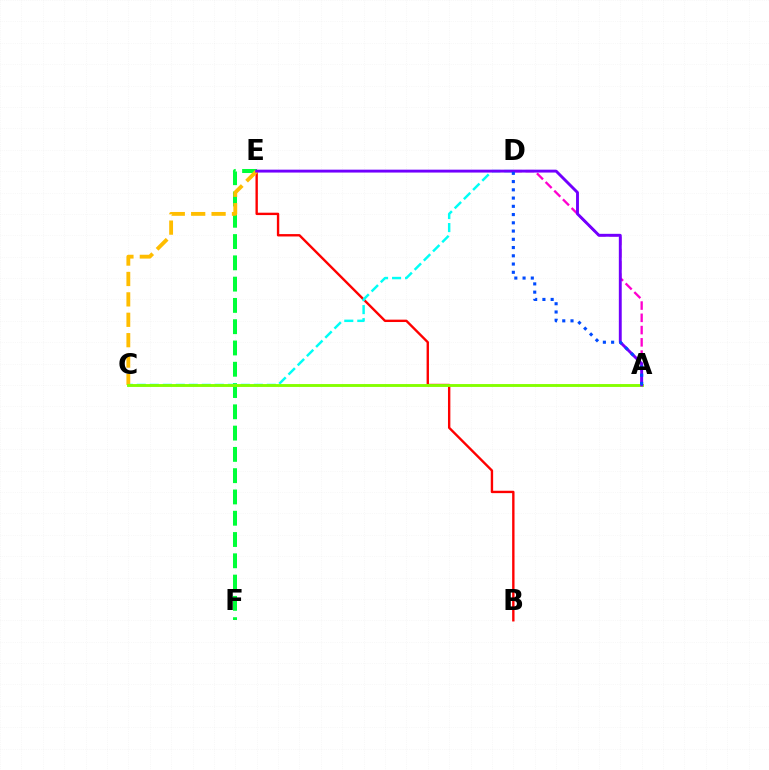{('B', 'E'): [{'color': '#ff0000', 'line_style': 'solid', 'thickness': 1.71}], ('A', 'D'): [{'color': '#ff00cf', 'line_style': 'dashed', 'thickness': 1.67}, {'color': '#004bff', 'line_style': 'dotted', 'thickness': 2.24}], ('E', 'F'): [{'color': '#00ff39', 'line_style': 'dashed', 'thickness': 2.89}], ('C', 'D'): [{'color': '#00fff6', 'line_style': 'dashed', 'thickness': 1.77}], ('C', 'E'): [{'color': '#ffbd00', 'line_style': 'dashed', 'thickness': 2.77}], ('A', 'C'): [{'color': '#84ff00', 'line_style': 'solid', 'thickness': 2.08}], ('A', 'E'): [{'color': '#7200ff', 'line_style': 'solid', 'thickness': 2.09}]}